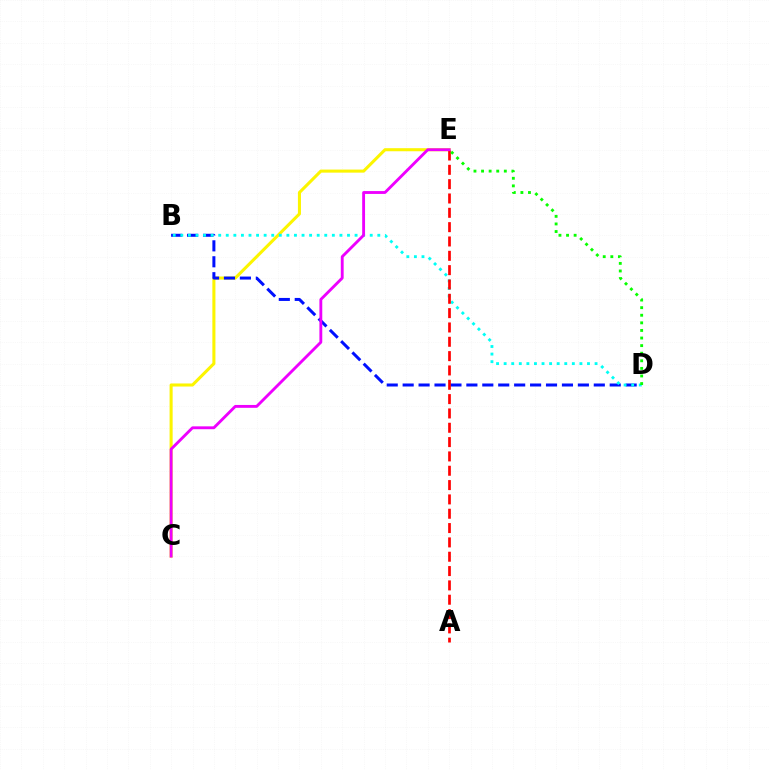{('C', 'E'): [{'color': '#fcf500', 'line_style': 'solid', 'thickness': 2.21}, {'color': '#ee00ff', 'line_style': 'solid', 'thickness': 2.06}], ('B', 'D'): [{'color': '#0010ff', 'line_style': 'dashed', 'thickness': 2.16}, {'color': '#00fff6', 'line_style': 'dotted', 'thickness': 2.06}], ('A', 'E'): [{'color': '#ff0000', 'line_style': 'dashed', 'thickness': 1.95}], ('D', 'E'): [{'color': '#08ff00', 'line_style': 'dotted', 'thickness': 2.06}]}